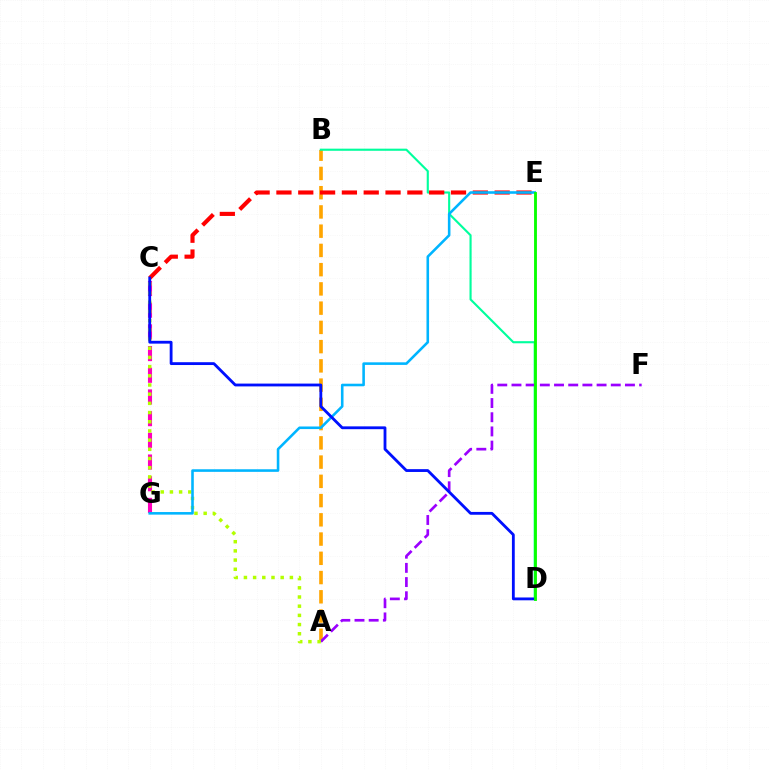{('A', 'B'): [{'color': '#ffa500', 'line_style': 'dashed', 'thickness': 2.61}], ('C', 'G'): [{'color': '#ff00bd', 'line_style': 'dashed', 'thickness': 2.95}], ('B', 'D'): [{'color': '#00ff9d', 'line_style': 'solid', 'thickness': 1.53}], ('A', 'F'): [{'color': '#9b00ff', 'line_style': 'dashed', 'thickness': 1.93}], ('C', 'E'): [{'color': '#ff0000', 'line_style': 'dashed', 'thickness': 2.96}], ('A', 'C'): [{'color': '#b3ff00', 'line_style': 'dotted', 'thickness': 2.5}], ('E', 'G'): [{'color': '#00b5ff', 'line_style': 'solid', 'thickness': 1.86}], ('C', 'D'): [{'color': '#0010ff', 'line_style': 'solid', 'thickness': 2.03}], ('D', 'E'): [{'color': '#08ff00', 'line_style': 'solid', 'thickness': 2.06}]}